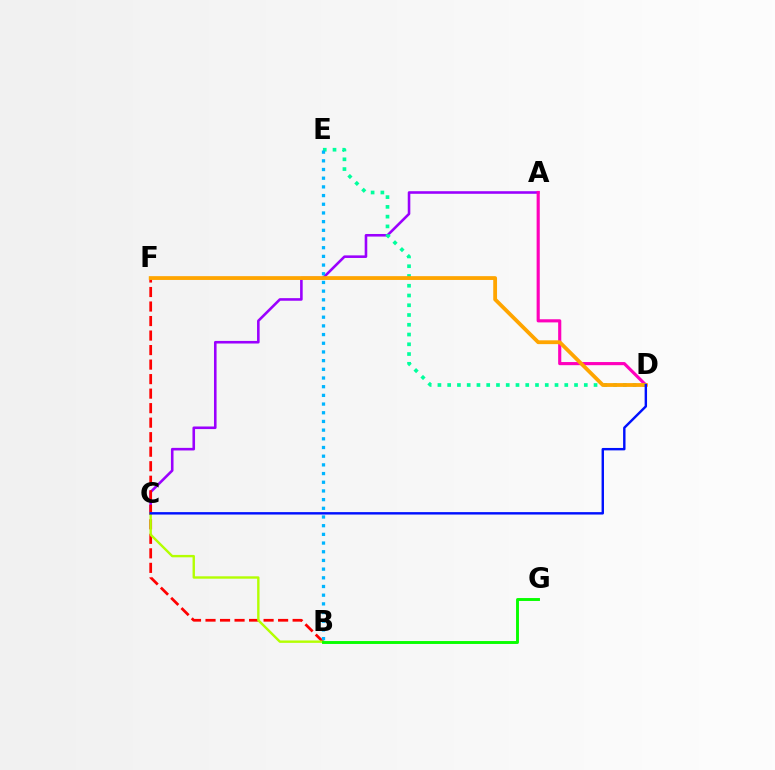{('A', 'C'): [{'color': '#9b00ff', 'line_style': 'solid', 'thickness': 1.86}], ('B', 'F'): [{'color': '#ff0000', 'line_style': 'dashed', 'thickness': 1.97}], ('A', 'D'): [{'color': '#ff00bd', 'line_style': 'solid', 'thickness': 2.26}], ('B', 'C'): [{'color': '#b3ff00', 'line_style': 'solid', 'thickness': 1.72}], ('D', 'E'): [{'color': '#00ff9d', 'line_style': 'dotted', 'thickness': 2.65}], ('D', 'F'): [{'color': '#ffa500', 'line_style': 'solid', 'thickness': 2.74}], ('B', 'G'): [{'color': '#08ff00', 'line_style': 'solid', 'thickness': 2.09}], ('B', 'E'): [{'color': '#00b5ff', 'line_style': 'dotted', 'thickness': 2.36}], ('C', 'D'): [{'color': '#0010ff', 'line_style': 'solid', 'thickness': 1.74}]}